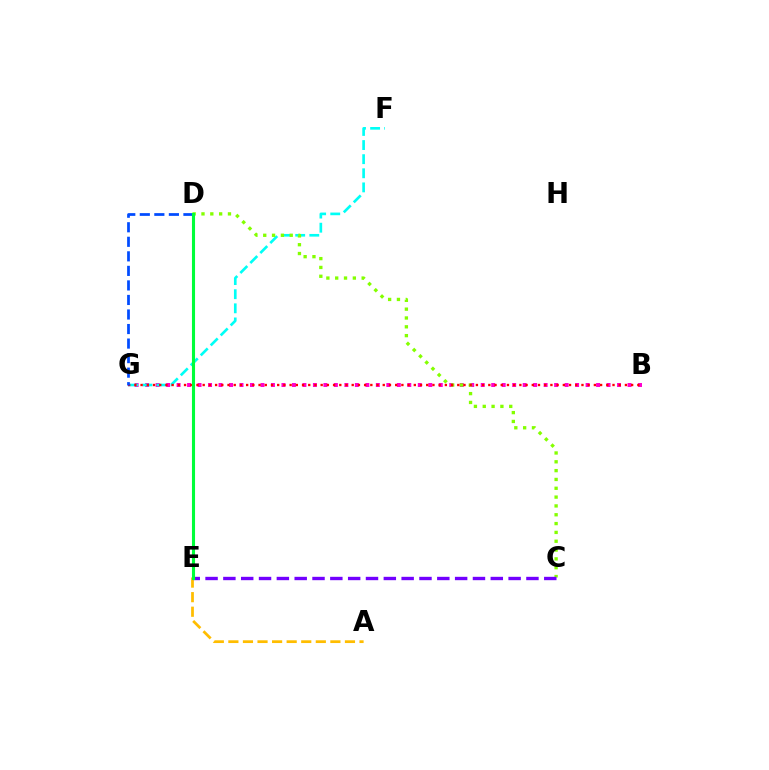{('B', 'G'): [{'color': '#ff00cf', 'line_style': 'dotted', 'thickness': 2.85}, {'color': '#ff0000', 'line_style': 'dotted', 'thickness': 1.69}], ('F', 'G'): [{'color': '#00fff6', 'line_style': 'dashed', 'thickness': 1.92}], ('C', 'D'): [{'color': '#84ff00', 'line_style': 'dotted', 'thickness': 2.4}], ('A', 'E'): [{'color': '#ffbd00', 'line_style': 'dashed', 'thickness': 1.98}], ('D', 'G'): [{'color': '#004bff', 'line_style': 'dashed', 'thickness': 1.98}], ('C', 'E'): [{'color': '#7200ff', 'line_style': 'dashed', 'thickness': 2.42}], ('D', 'E'): [{'color': '#00ff39', 'line_style': 'solid', 'thickness': 2.23}]}